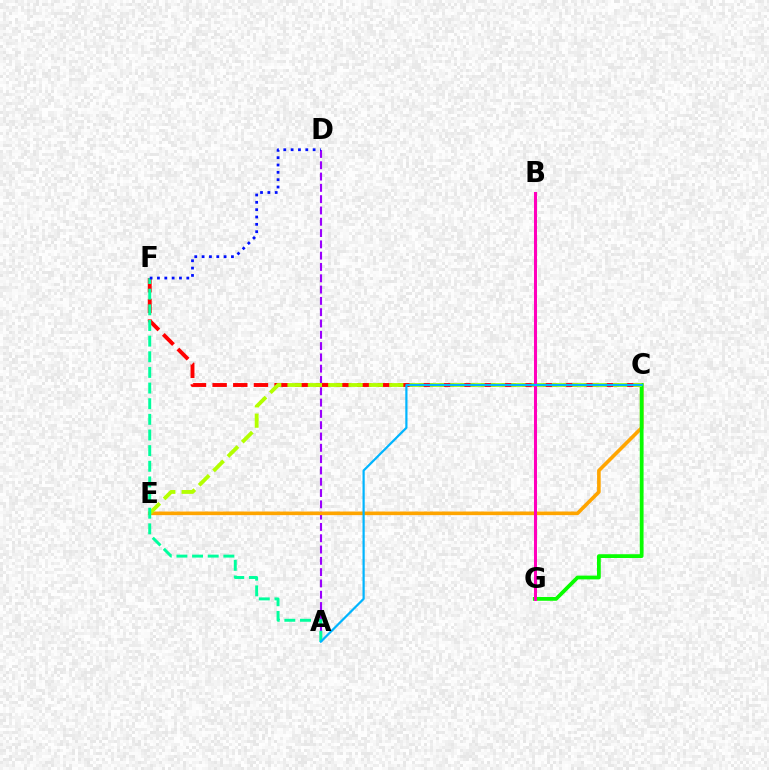{('A', 'D'): [{'color': '#9b00ff', 'line_style': 'dashed', 'thickness': 1.54}], ('C', 'E'): [{'color': '#ffa500', 'line_style': 'solid', 'thickness': 2.6}, {'color': '#b3ff00', 'line_style': 'dashed', 'thickness': 2.76}], ('C', 'F'): [{'color': '#ff0000', 'line_style': 'dashed', 'thickness': 2.81}], ('C', 'G'): [{'color': '#08ff00', 'line_style': 'solid', 'thickness': 2.71}], ('A', 'F'): [{'color': '#00ff9d', 'line_style': 'dashed', 'thickness': 2.13}], ('D', 'F'): [{'color': '#0010ff', 'line_style': 'dotted', 'thickness': 1.99}], ('B', 'G'): [{'color': '#ff00bd', 'line_style': 'solid', 'thickness': 2.18}], ('A', 'C'): [{'color': '#00b5ff', 'line_style': 'solid', 'thickness': 1.59}]}